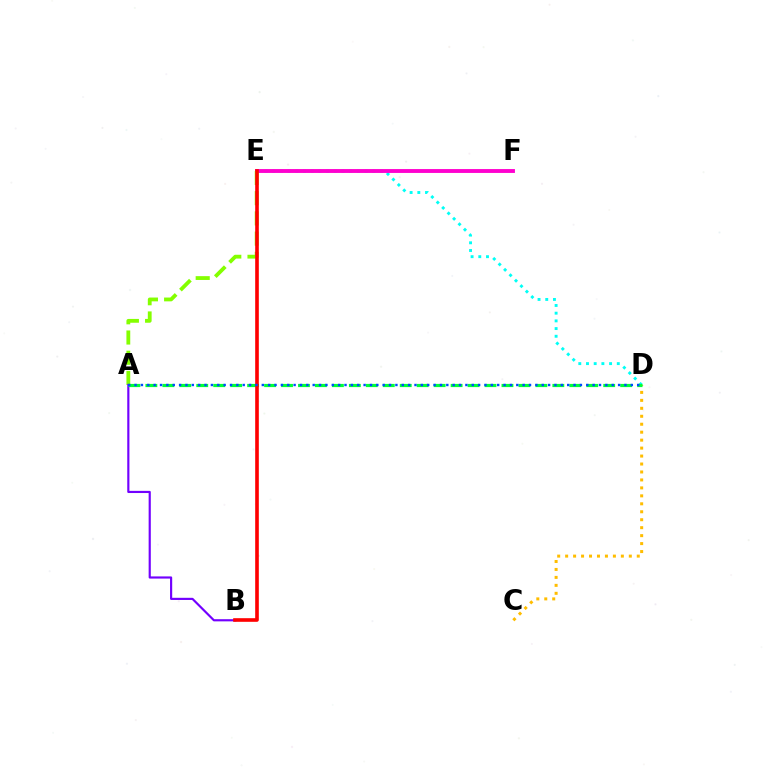{('D', 'E'): [{'color': '#00fff6', 'line_style': 'dotted', 'thickness': 2.09}], ('E', 'F'): [{'color': '#ff00cf', 'line_style': 'solid', 'thickness': 2.79}], ('C', 'D'): [{'color': '#ffbd00', 'line_style': 'dotted', 'thickness': 2.16}], ('A', 'E'): [{'color': '#84ff00', 'line_style': 'dashed', 'thickness': 2.75}], ('A', 'B'): [{'color': '#7200ff', 'line_style': 'solid', 'thickness': 1.56}], ('A', 'D'): [{'color': '#00ff39', 'line_style': 'dashed', 'thickness': 2.3}, {'color': '#004bff', 'line_style': 'dotted', 'thickness': 1.73}], ('B', 'E'): [{'color': '#ff0000', 'line_style': 'solid', 'thickness': 2.61}]}